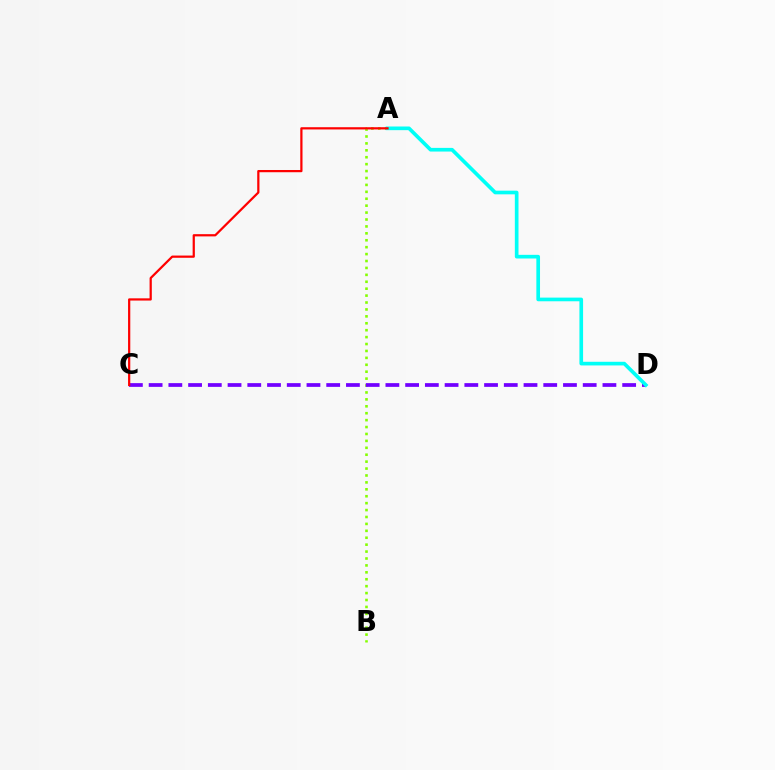{('A', 'B'): [{'color': '#84ff00', 'line_style': 'dotted', 'thickness': 1.88}], ('C', 'D'): [{'color': '#7200ff', 'line_style': 'dashed', 'thickness': 2.68}], ('A', 'D'): [{'color': '#00fff6', 'line_style': 'solid', 'thickness': 2.64}], ('A', 'C'): [{'color': '#ff0000', 'line_style': 'solid', 'thickness': 1.6}]}